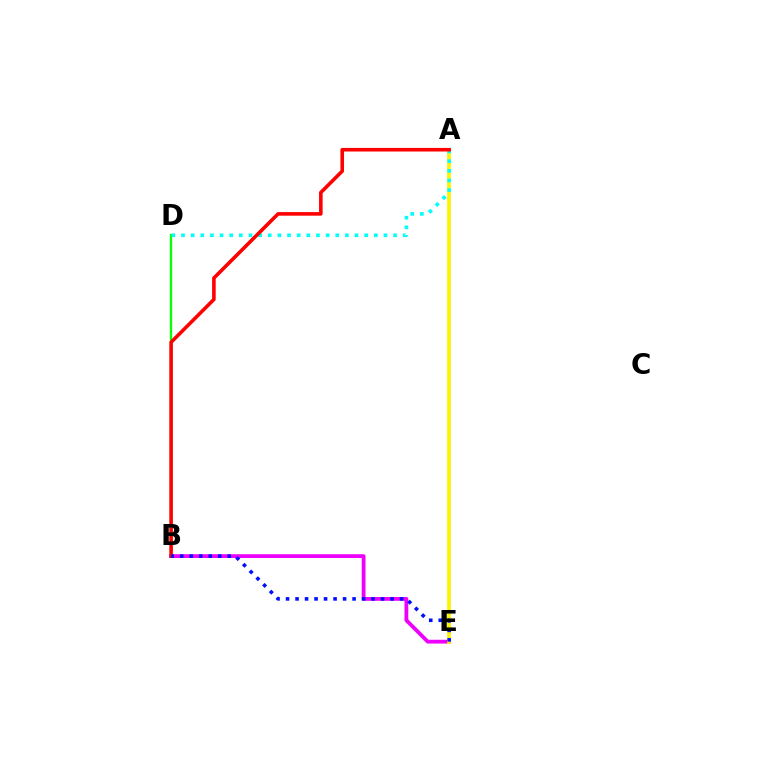{('B', 'D'): [{'color': '#08ff00', 'line_style': 'solid', 'thickness': 1.66}], ('B', 'E'): [{'color': '#ee00ff', 'line_style': 'solid', 'thickness': 2.74}, {'color': '#0010ff', 'line_style': 'dotted', 'thickness': 2.58}], ('A', 'E'): [{'color': '#fcf500', 'line_style': 'solid', 'thickness': 2.7}], ('A', 'D'): [{'color': '#00fff6', 'line_style': 'dotted', 'thickness': 2.62}], ('A', 'B'): [{'color': '#ff0000', 'line_style': 'solid', 'thickness': 2.58}]}